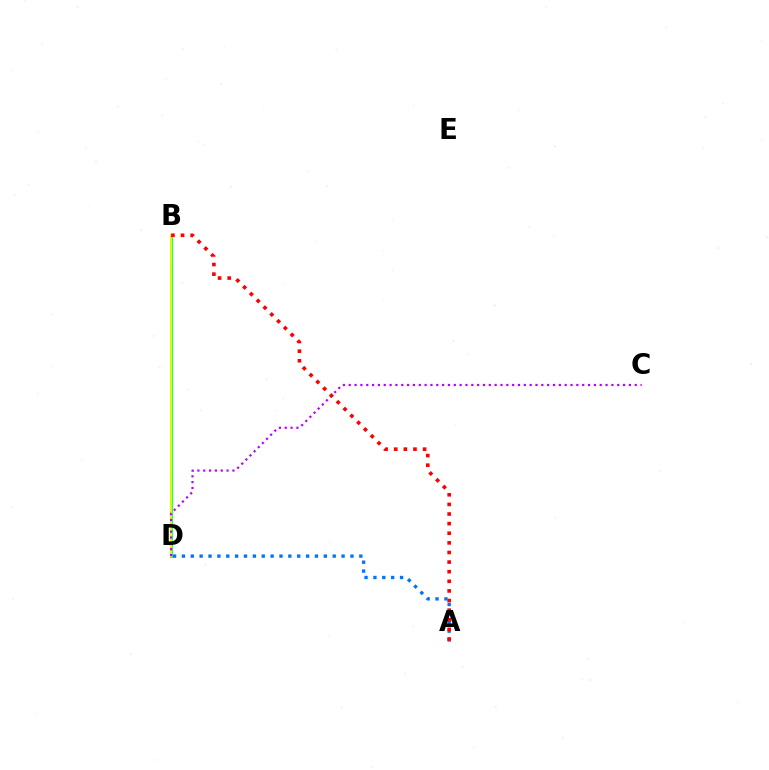{('B', 'D'): [{'color': '#00ff5c', 'line_style': 'solid', 'thickness': 2.03}, {'color': '#d1ff00', 'line_style': 'solid', 'thickness': 1.54}], ('A', 'D'): [{'color': '#0074ff', 'line_style': 'dotted', 'thickness': 2.41}], ('C', 'D'): [{'color': '#b900ff', 'line_style': 'dotted', 'thickness': 1.59}], ('A', 'B'): [{'color': '#ff0000', 'line_style': 'dotted', 'thickness': 2.61}]}